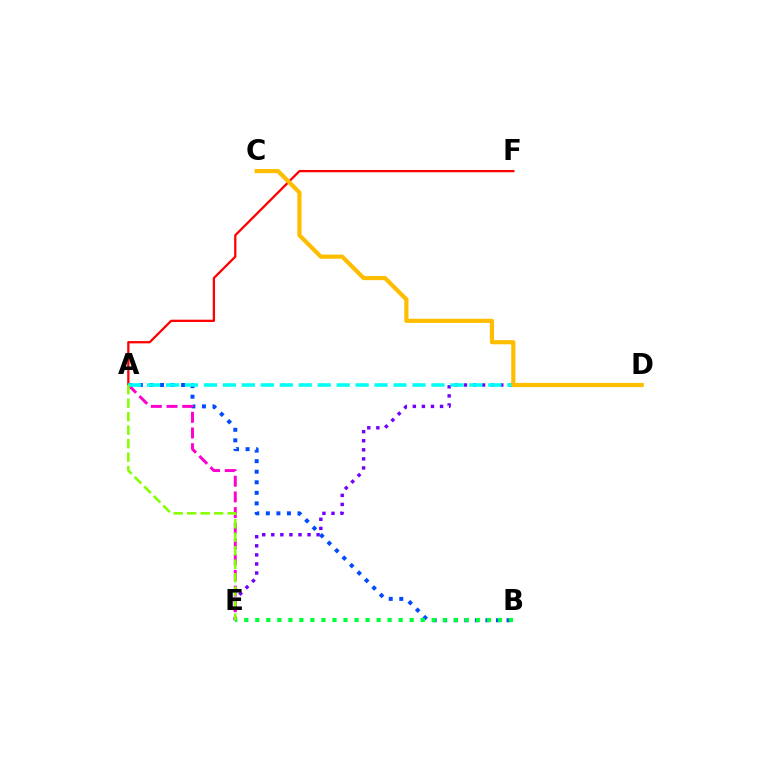{('D', 'E'): [{'color': '#7200ff', 'line_style': 'dotted', 'thickness': 2.46}], ('A', 'B'): [{'color': '#004bff', 'line_style': 'dotted', 'thickness': 2.87}], ('A', 'E'): [{'color': '#ff00cf', 'line_style': 'dashed', 'thickness': 2.13}, {'color': '#84ff00', 'line_style': 'dashed', 'thickness': 1.83}], ('A', 'F'): [{'color': '#ff0000', 'line_style': 'solid', 'thickness': 1.64}], ('A', 'D'): [{'color': '#00fff6', 'line_style': 'dashed', 'thickness': 2.58}], ('B', 'E'): [{'color': '#00ff39', 'line_style': 'dotted', 'thickness': 3.0}], ('C', 'D'): [{'color': '#ffbd00', 'line_style': 'solid', 'thickness': 3.0}]}